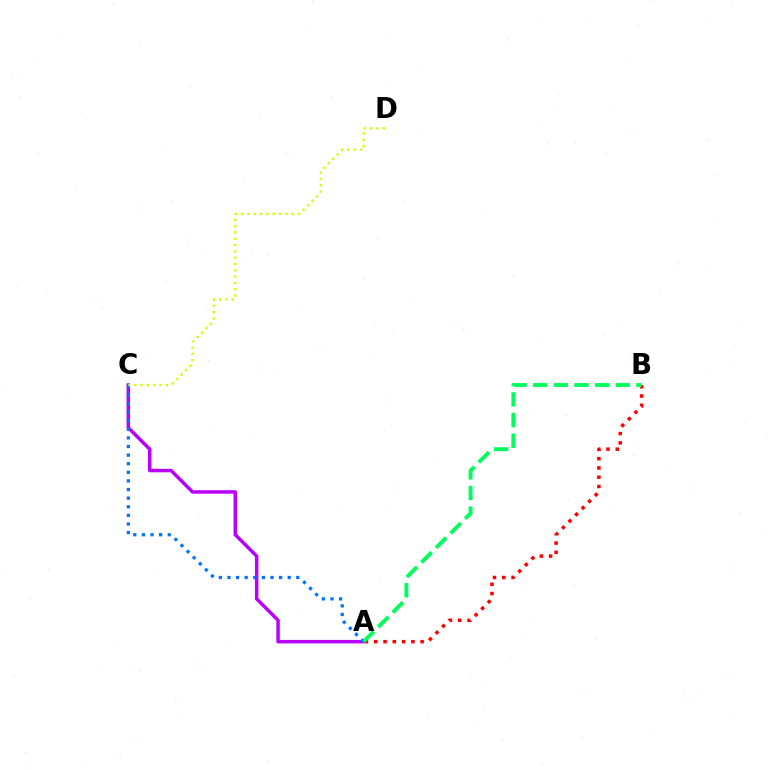{('A', 'C'): [{'color': '#b900ff', 'line_style': 'solid', 'thickness': 2.52}, {'color': '#0074ff', 'line_style': 'dotted', 'thickness': 2.34}], ('A', 'B'): [{'color': '#ff0000', 'line_style': 'dotted', 'thickness': 2.52}, {'color': '#00ff5c', 'line_style': 'dashed', 'thickness': 2.8}], ('C', 'D'): [{'color': '#d1ff00', 'line_style': 'dotted', 'thickness': 1.72}]}